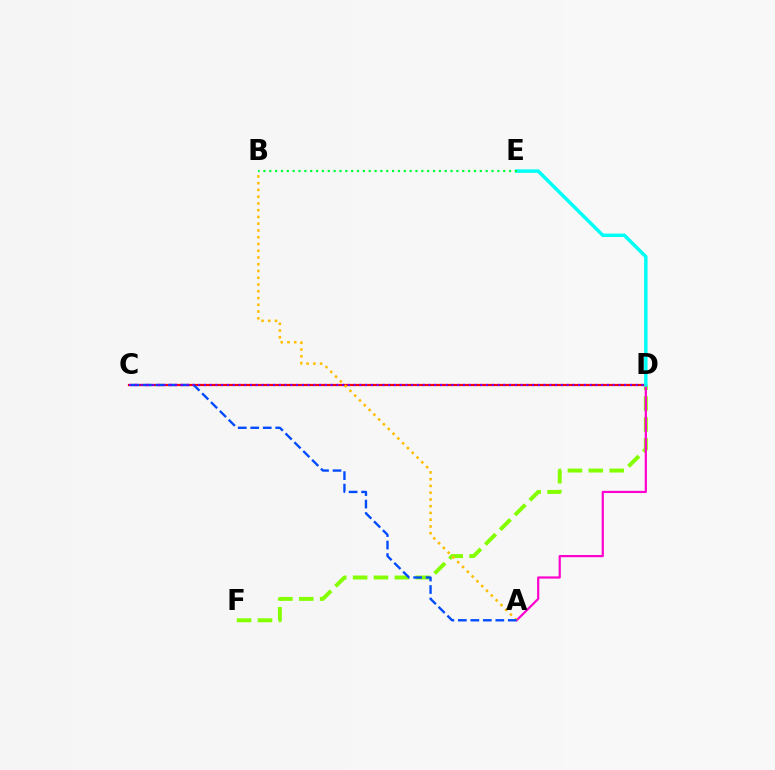{('D', 'F'): [{'color': '#84ff00', 'line_style': 'dashed', 'thickness': 2.84}], ('C', 'D'): [{'color': '#ff0000', 'line_style': 'solid', 'thickness': 1.6}, {'color': '#7200ff', 'line_style': 'dotted', 'thickness': 1.56}], ('A', 'D'): [{'color': '#ff00cf', 'line_style': 'solid', 'thickness': 1.59}], ('D', 'E'): [{'color': '#00fff6', 'line_style': 'solid', 'thickness': 2.49}], ('B', 'E'): [{'color': '#00ff39', 'line_style': 'dotted', 'thickness': 1.59}], ('A', 'B'): [{'color': '#ffbd00', 'line_style': 'dotted', 'thickness': 1.84}], ('A', 'C'): [{'color': '#004bff', 'line_style': 'dashed', 'thickness': 1.7}]}